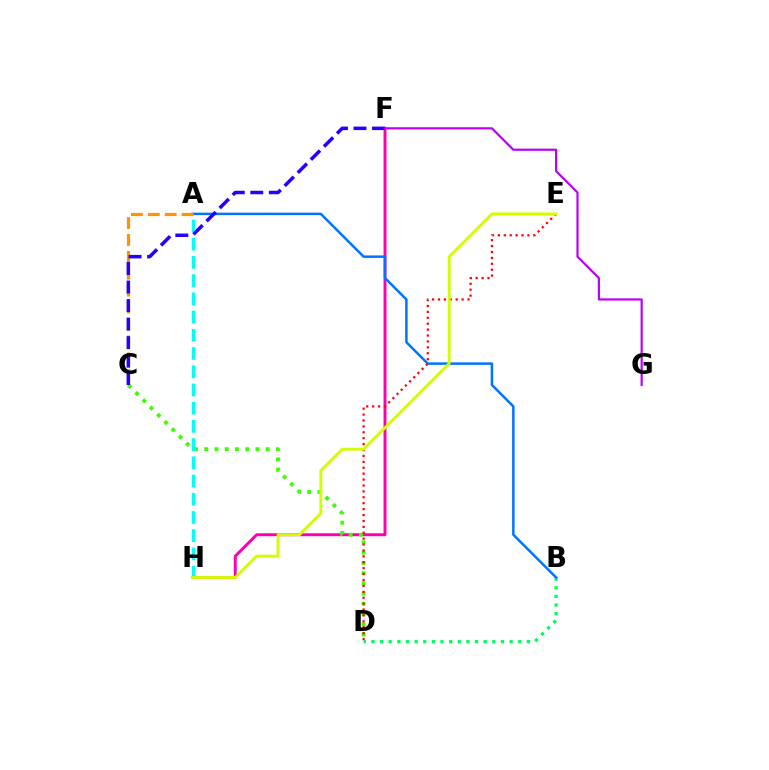{('B', 'D'): [{'color': '#00ff5c', 'line_style': 'dotted', 'thickness': 2.35}], ('F', 'H'): [{'color': '#ff00ac', 'line_style': 'solid', 'thickness': 2.12}], ('C', 'D'): [{'color': '#3dff00', 'line_style': 'dotted', 'thickness': 2.79}], ('A', 'B'): [{'color': '#0074ff', 'line_style': 'solid', 'thickness': 1.79}], ('A', 'H'): [{'color': '#00fff6', 'line_style': 'dashed', 'thickness': 2.48}], ('A', 'C'): [{'color': '#ff9400', 'line_style': 'dashed', 'thickness': 2.3}], ('C', 'F'): [{'color': '#2500ff', 'line_style': 'dashed', 'thickness': 2.52}], ('D', 'E'): [{'color': '#ff0000', 'line_style': 'dotted', 'thickness': 1.61}], ('E', 'H'): [{'color': '#d1ff00', 'line_style': 'solid', 'thickness': 2.08}], ('F', 'G'): [{'color': '#b900ff', 'line_style': 'solid', 'thickness': 1.57}]}